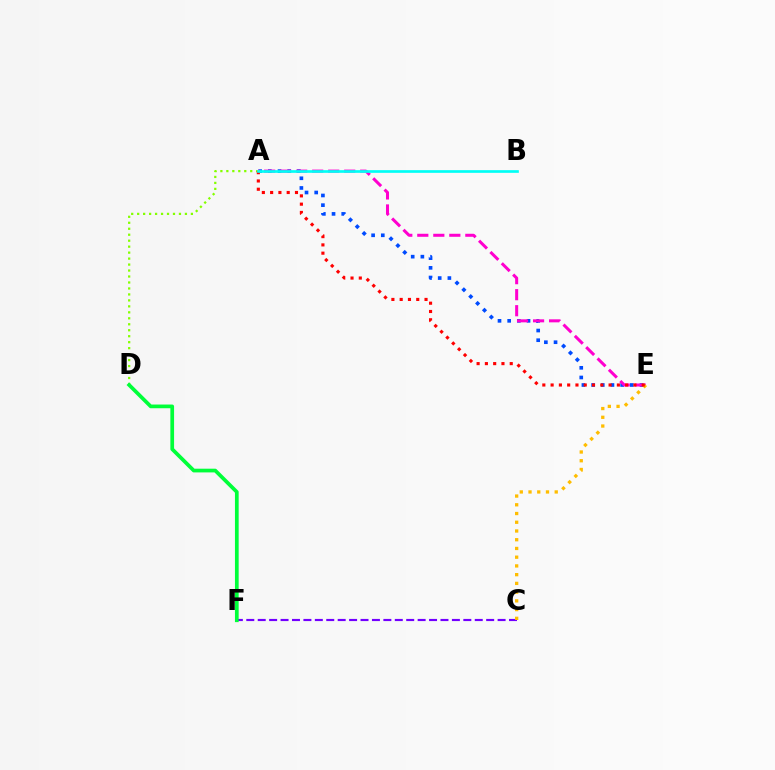{('A', 'E'): [{'color': '#004bff', 'line_style': 'dotted', 'thickness': 2.63}, {'color': '#ff00cf', 'line_style': 'dashed', 'thickness': 2.18}, {'color': '#ff0000', 'line_style': 'dotted', 'thickness': 2.25}], ('A', 'D'): [{'color': '#84ff00', 'line_style': 'dotted', 'thickness': 1.62}], ('C', 'F'): [{'color': '#7200ff', 'line_style': 'dashed', 'thickness': 1.55}], ('D', 'F'): [{'color': '#00ff39', 'line_style': 'solid', 'thickness': 2.67}], ('C', 'E'): [{'color': '#ffbd00', 'line_style': 'dotted', 'thickness': 2.37}], ('A', 'B'): [{'color': '#00fff6', 'line_style': 'solid', 'thickness': 1.93}]}